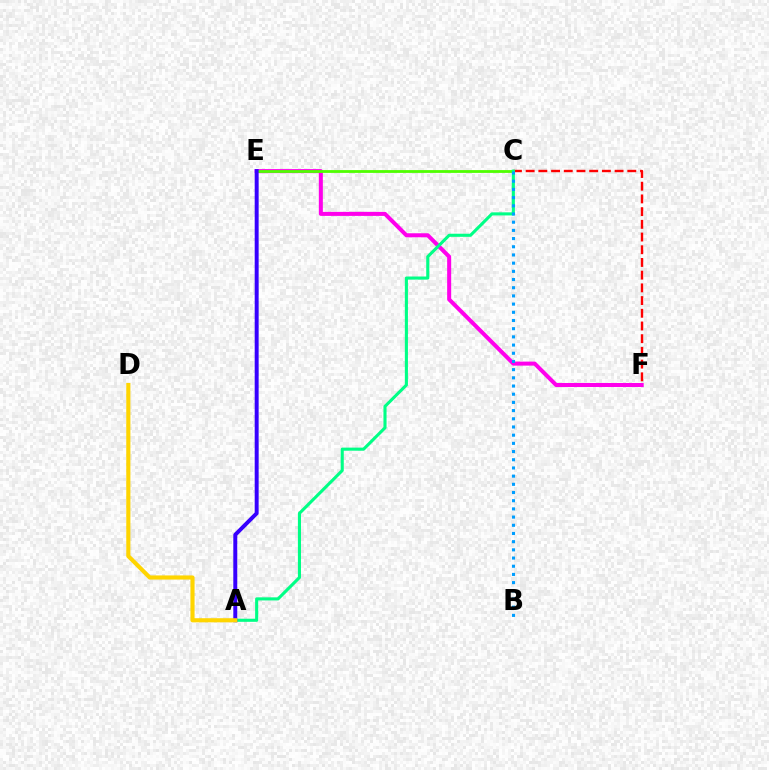{('E', 'F'): [{'color': '#ff00ed', 'line_style': 'solid', 'thickness': 2.89}], ('C', 'F'): [{'color': '#ff0000', 'line_style': 'dashed', 'thickness': 1.73}], ('C', 'E'): [{'color': '#4fff00', 'line_style': 'solid', 'thickness': 2.01}], ('A', 'C'): [{'color': '#00ff86', 'line_style': 'solid', 'thickness': 2.23}], ('B', 'C'): [{'color': '#009eff', 'line_style': 'dotted', 'thickness': 2.23}], ('A', 'E'): [{'color': '#3700ff', 'line_style': 'solid', 'thickness': 2.84}], ('A', 'D'): [{'color': '#ffd500', 'line_style': 'solid', 'thickness': 2.98}]}